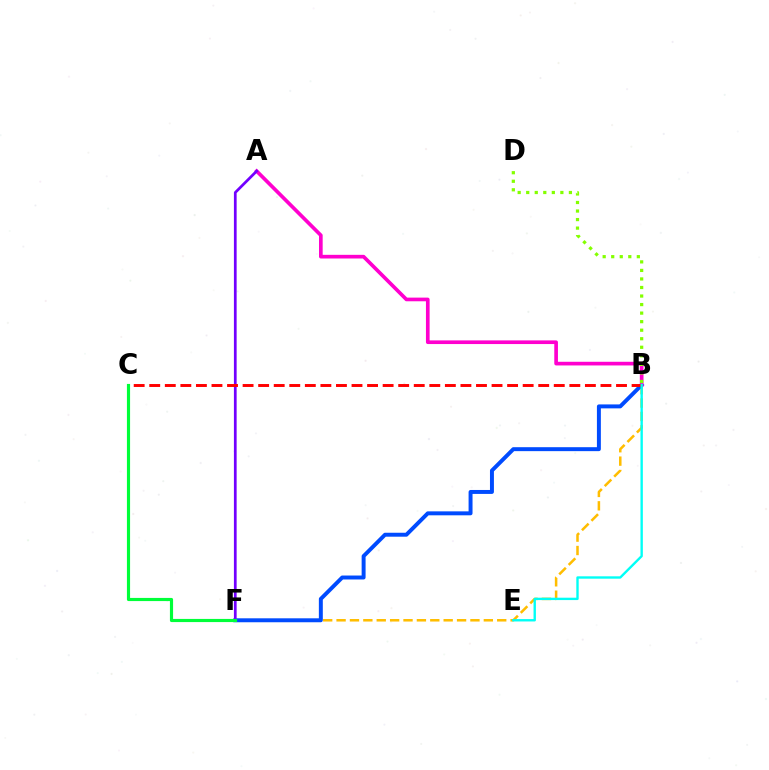{('B', 'F'): [{'color': '#ffbd00', 'line_style': 'dashed', 'thickness': 1.82}, {'color': '#004bff', 'line_style': 'solid', 'thickness': 2.84}], ('A', 'B'): [{'color': '#ff00cf', 'line_style': 'solid', 'thickness': 2.64}], ('A', 'F'): [{'color': '#7200ff', 'line_style': 'solid', 'thickness': 1.96}], ('B', 'C'): [{'color': '#ff0000', 'line_style': 'dashed', 'thickness': 2.11}], ('C', 'F'): [{'color': '#00ff39', 'line_style': 'solid', 'thickness': 2.27}], ('B', 'D'): [{'color': '#84ff00', 'line_style': 'dotted', 'thickness': 2.32}], ('B', 'E'): [{'color': '#00fff6', 'line_style': 'solid', 'thickness': 1.71}]}